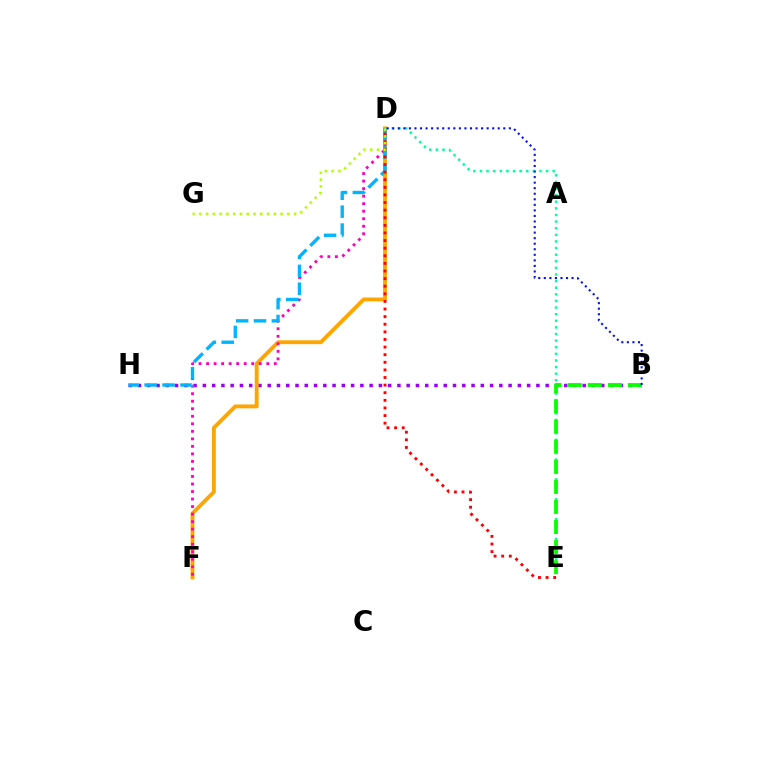{('B', 'H'): [{'color': '#9b00ff', 'line_style': 'dotted', 'thickness': 2.52}], ('D', 'F'): [{'color': '#ffa500', 'line_style': 'solid', 'thickness': 2.77}, {'color': '#ff00bd', 'line_style': 'dotted', 'thickness': 2.04}], ('D', 'E'): [{'color': '#00ff9d', 'line_style': 'dotted', 'thickness': 1.8}, {'color': '#ff0000', 'line_style': 'dotted', 'thickness': 2.07}], ('B', 'E'): [{'color': '#08ff00', 'line_style': 'dashed', 'thickness': 2.73}], ('D', 'H'): [{'color': '#00b5ff', 'line_style': 'dashed', 'thickness': 2.43}], ('B', 'D'): [{'color': '#0010ff', 'line_style': 'dotted', 'thickness': 1.51}], ('D', 'G'): [{'color': '#b3ff00', 'line_style': 'dotted', 'thickness': 1.84}]}